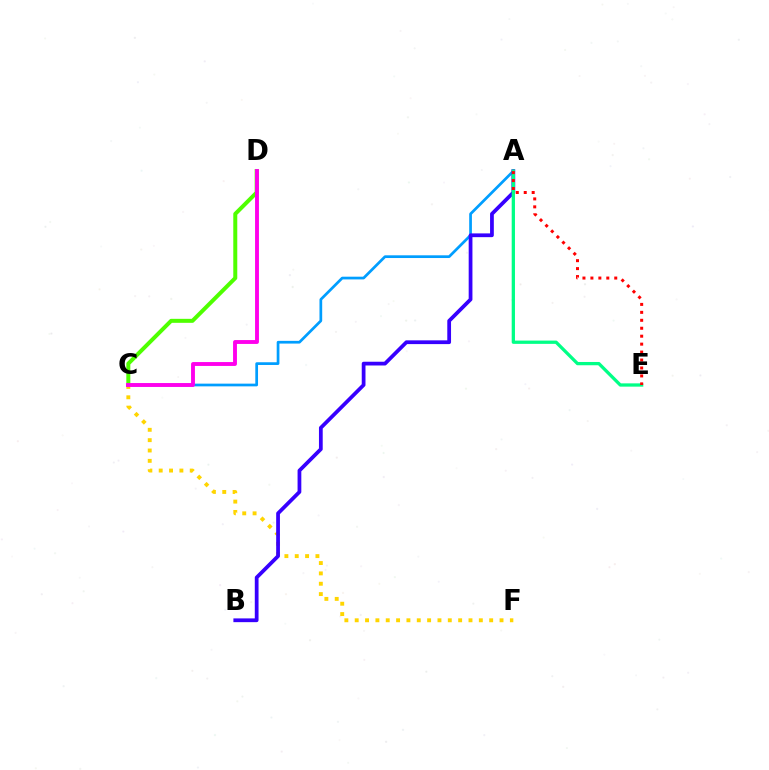{('A', 'C'): [{'color': '#009eff', 'line_style': 'solid', 'thickness': 1.96}], ('C', 'F'): [{'color': '#ffd500', 'line_style': 'dotted', 'thickness': 2.81}], ('A', 'B'): [{'color': '#3700ff', 'line_style': 'solid', 'thickness': 2.7}], ('A', 'E'): [{'color': '#00ff86', 'line_style': 'solid', 'thickness': 2.36}, {'color': '#ff0000', 'line_style': 'dotted', 'thickness': 2.16}], ('C', 'D'): [{'color': '#4fff00', 'line_style': 'solid', 'thickness': 2.87}, {'color': '#ff00ed', 'line_style': 'solid', 'thickness': 2.79}]}